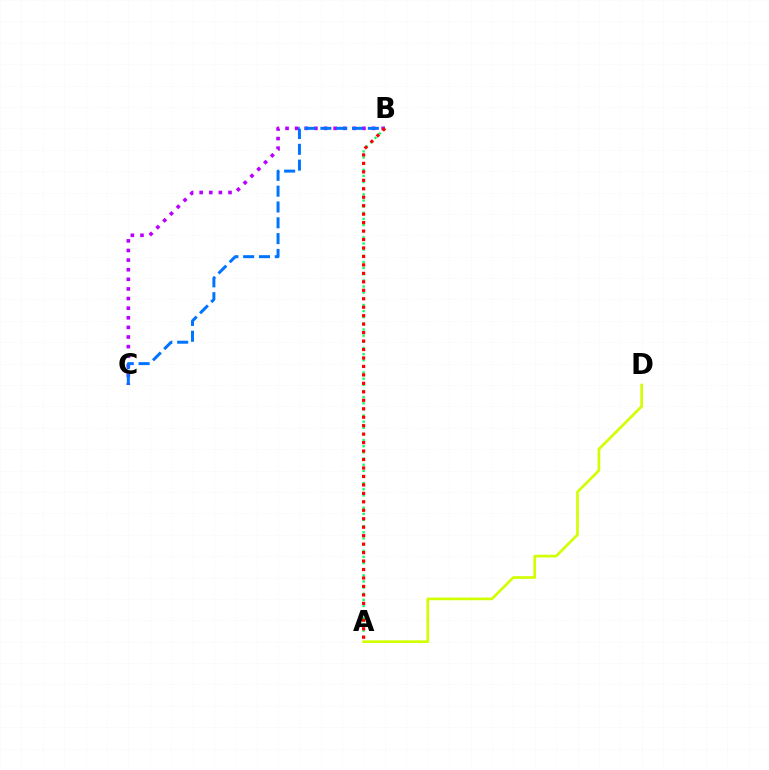{('A', 'D'): [{'color': '#d1ff00', 'line_style': 'solid', 'thickness': 1.92}], ('A', 'B'): [{'color': '#00ff5c', 'line_style': 'dotted', 'thickness': 1.67}, {'color': '#ff0000', 'line_style': 'dotted', 'thickness': 2.3}], ('B', 'C'): [{'color': '#b900ff', 'line_style': 'dotted', 'thickness': 2.61}, {'color': '#0074ff', 'line_style': 'dashed', 'thickness': 2.15}]}